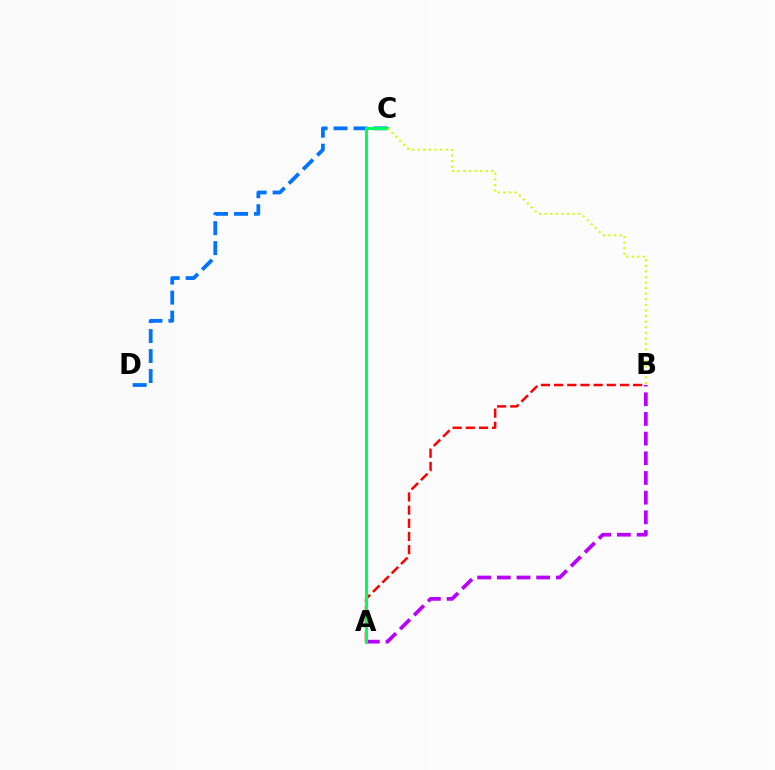{('A', 'B'): [{'color': '#b900ff', 'line_style': 'dashed', 'thickness': 2.67}, {'color': '#ff0000', 'line_style': 'dashed', 'thickness': 1.79}], ('C', 'D'): [{'color': '#0074ff', 'line_style': 'dashed', 'thickness': 2.72}], ('A', 'C'): [{'color': '#00ff5c', 'line_style': 'solid', 'thickness': 2.2}], ('B', 'C'): [{'color': '#d1ff00', 'line_style': 'dotted', 'thickness': 1.52}]}